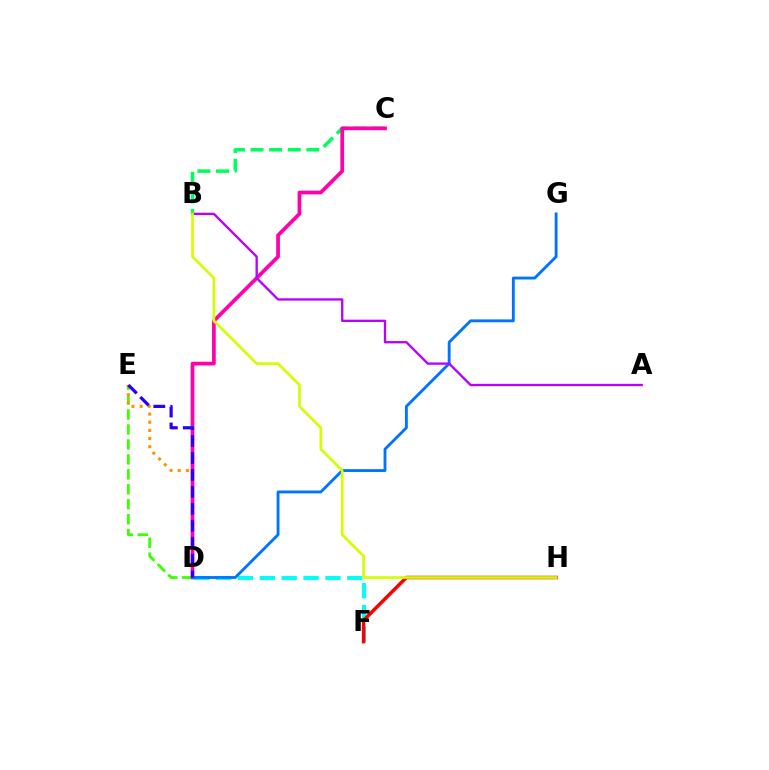{('D', 'F'): [{'color': '#00fff6', 'line_style': 'dashed', 'thickness': 2.97}], ('D', 'E'): [{'color': '#3dff00', 'line_style': 'dashed', 'thickness': 2.03}, {'color': '#ff9400', 'line_style': 'dotted', 'thickness': 2.22}, {'color': '#2500ff', 'line_style': 'dashed', 'thickness': 2.3}], ('F', 'H'): [{'color': '#ff0000', 'line_style': 'solid', 'thickness': 2.51}], ('B', 'C'): [{'color': '#00ff5c', 'line_style': 'dashed', 'thickness': 2.53}], ('C', 'D'): [{'color': '#ff00ac', 'line_style': 'solid', 'thickness': 2.67}], ('D', 'G'): [{'color': '#0074ff', 'line_style': 'solid', 'thickness': 2.05}], ('A', 'B'): [{'color': '#b900ff', 'line_style': 'solid', 'thickness': 1.68}], ('B', 'H'): [{'color': '#d1ff00', 'line_style': 'solid', 'thickness': 1.93}]}